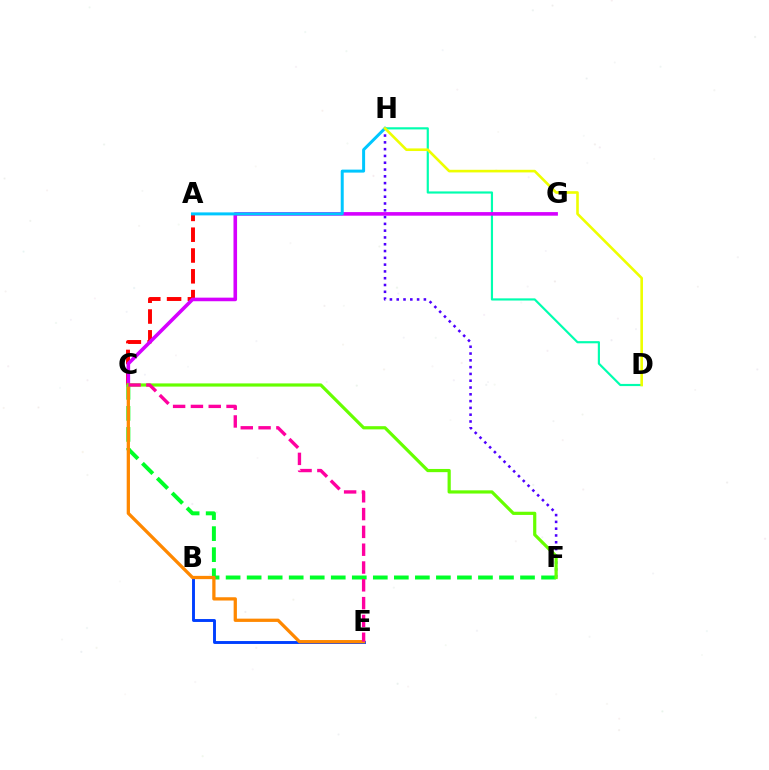{('D', 'H'): [{'color': '#00ffaf', 'line_style': 'solid', 'thickness': 1.56}, {'color': '#eeff00', 'line_style': 'solid', 'thickness': 1.88}], ('A', 'C'): [{'color': '#ff0000', 'line_style': 'dashed', 'thickness': 2.83}], ('F', 'H'): [{'color': '#4f00ff', 'line_style': 'dotted', 'thickness': 1.85}], ('C', 'G'): [{'color': '#d600ff', 'line_style': 'solid', 'thickness': 2.58}], ('A', 'H'): [{'color': '#00c7ff', 'line_style': 'solid', 'thickness': 2.15}], ('B', 'E'): [{'color': '#003fff', 'line_style': 'solid', 'thickness': 2.09}], ('C', 'F'): [{'color': '#00ff27', 'line_style': 'dashed', 'thickness': 2.86}, {'color': '#66ff00', 'line_style': 'solid', 'thickness': 2.3}], ('C', 'E'): [{'color': '#ff8800', 'line_style': 'solid', 'thickness': 2.36}, {'color': '#ff00a0', 'line_style': 'dashed', 'thickness': 2.42}]}